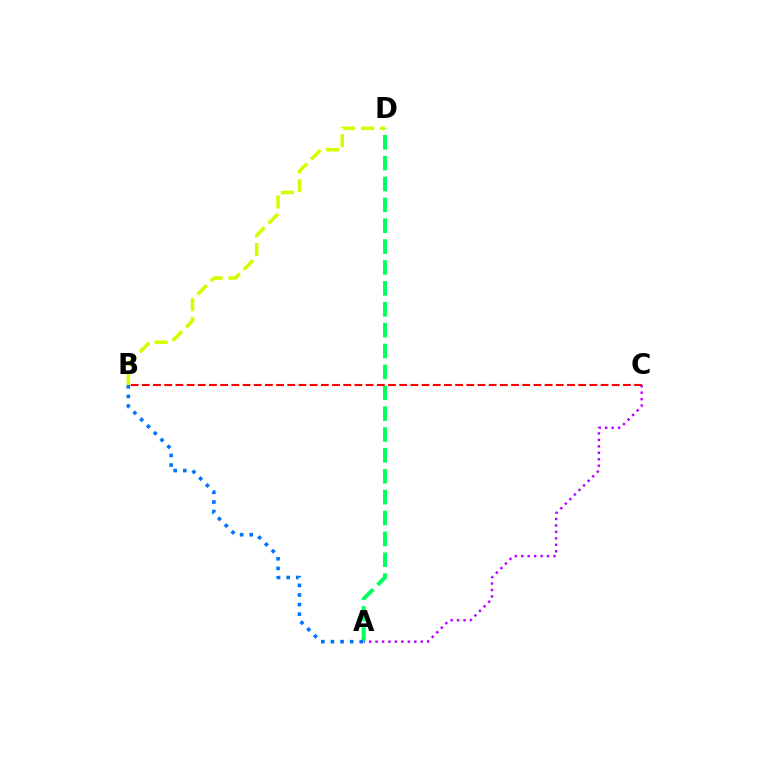{('A', 'C'): [{'color': '#b900ff', 'line_style': 'dotted', 'thickness': 1.75}], ('B', 'D'): [{'color': '#d1ff00', 'line_style': 'dashed', 'thickness': 2.56}], ('A', 'D'): [{'color': '#00ff5c', 'line_style': 'dashed', 'thickness': 2.84}], ('A', 'B'): [{'color': '#0074ff', 'line_style': 'dotted', 'thickness': 2.61}], ('B', 'C'): [{'color': '#ff0000', 'line_style': 'dashed', 'thickness': 1.52}]}